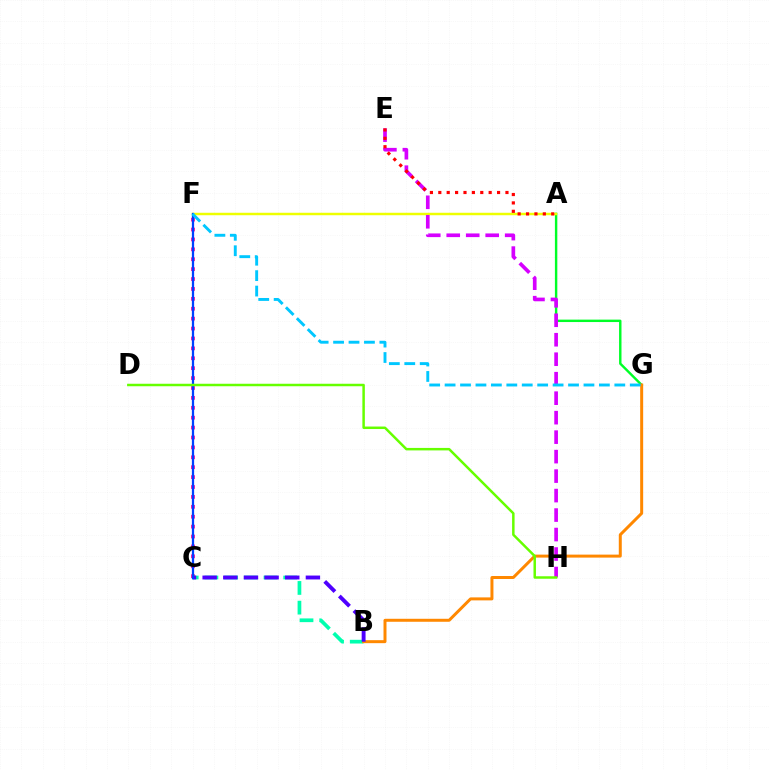{('A', 'G'): [{'color': '#00ff27', 'line_style': 'solid', 'thickness': 1.74}], ('C', 'F'): [{'color': '#ff00a0', 'line_style': 'dotted', 'thickness': 2.69}, {'color': '#003fff', 'line_style': 'solid', 'thickness': 1.62}], ('B', 'C'): [{'color': '#00ffaf', 'line_style': 'dashed', 'thickness': 2.68}, {'color': '#4f00ff', 'line_style': 'dashed', 'thickness': 2.81}], ('A', 'F'): [{'color': '#eeff00', 'line_style': 'solid', 'thickness': 1.77}], ('B', 'G'): [{'color': '#ff8800', 'line_style': 'solid', 'thickness': 2.15}], ('E', 'H'): [{'color': '#d600ff', 'line_style': 'dashed', 'thickness': 2.65}], ('D', 'H'): [{'color': '#66ff00', 'line_style': 'solid', 'thickness': 1.79}], ('A', 'E'): [{'color': '#ff0000', 'line_style': 'dotted', 'thickness': 2.28}], ('F', 'G'): [{'color': '#00c7ff', 'line_style': 'dashed', 'thickness': 2.1}]}